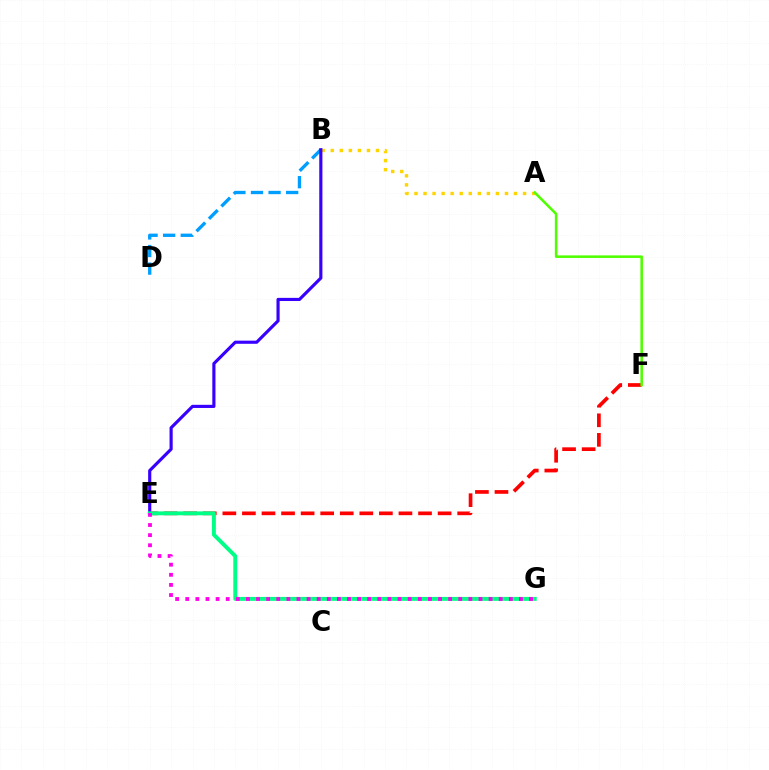{('E', 'F'): [{'color': '#ff0000', 'line_style': 'dashed', 'thickness': 2.66}], ('A', 'B'): [{'color': '#ffd500', 'line_style': 'dotted', 'thickness': 2.46}], ('B', 'D'): [{'color': '#009eff', 'line_style': 'dashed', 'thickness': 2.39}], ('B', 'E'): [{'color': '#3700ff', 'line_style': 'solid', 'thickness': 2.26}], ('A', 'F'): [{'color': '#4fff00', 'line_style': 'solid', 'thickness': 1.84}], ('E', 'G'): [{'color': '#00ff86', 'line_style': 'solid', 'thickness': 2.82}, {'color': '#ff00ed', 'line_style': 'dotted', 'thickness': 2.75}]}